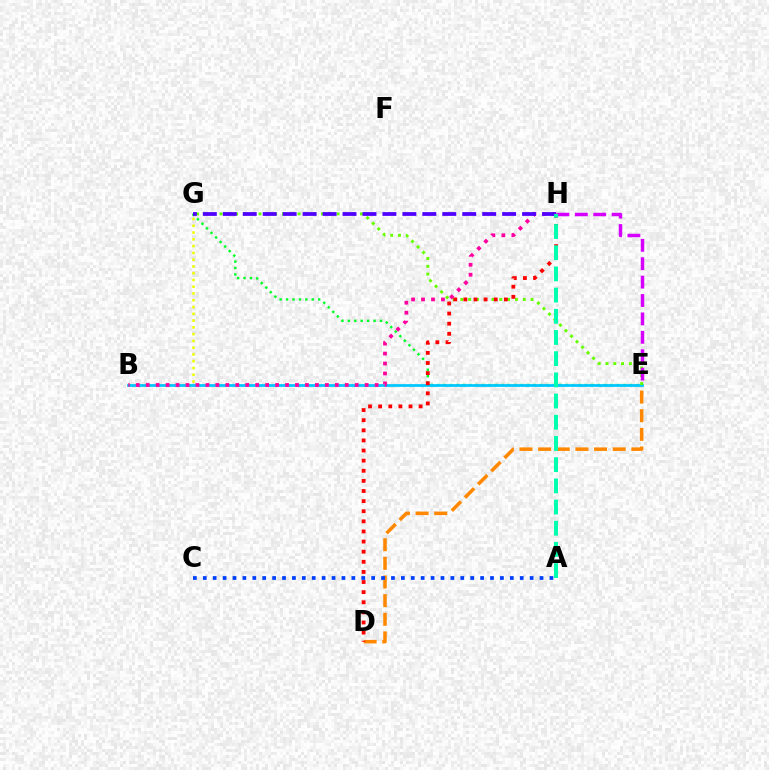{('E', 'G'): [{'color': '#00ff27', 'line_style': 'dotted', 'thickness': 1.75}, {'color': '#66ff00', 'line_style': 'dotted', 'thickness': 2.12}], ('B', 'G'): [{'color': '#eeff00', 'line_style': 'dotted', 'thickness': 1.84}], ('B', 'E'): [{'color': '#00c7ff', 'line_style': 'solid', 'thickness': 1.98}], ('D', 'E'): [{'color': '#ff8800', 'line_style': 'dashed', 'thickness': 2.53}], ('B', 'H'): [{'color': '#ff00a0', 'line_style': 'dotted', 'thickness': 2.7}], ('E', 'H'): [{'color': '#d600ff', 'line_style': 'dashed', 'thickness': 2.5}], ('D', 'H'): [{'color': '#ff0000', 'line_style': 'dotted', 'thickness': 2.75}], ('G', 'H'): [{'color': '#4f00ff', 'line_style': 'dashed', 'thickness': 2.71}], ('A', 'H'): [{'color': '#00ffaf', 'line_style': 'dashed', 'thickness': 2.88}], ('A', 'C'): [{'color': '#003fff', 'line_style': 'dotted', 'thickness': 2.69}]}